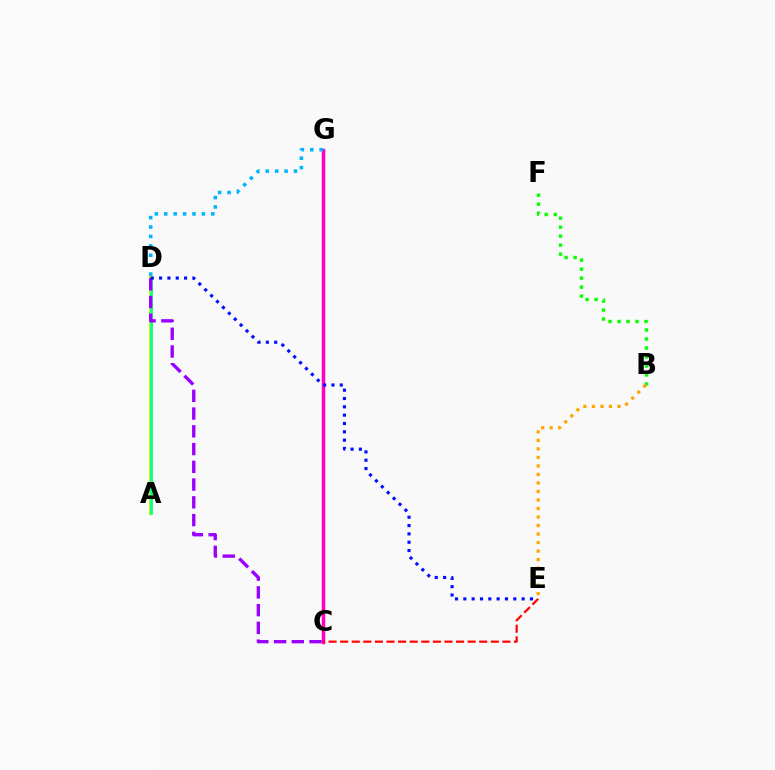{('B', 'F'): [{'color': '#08ff00', 'line_style': 'dotted', 'thickness': 2.44}], ('A', 'D'): [{'color': '#b3ff00', 'line_style': 'solid', 'thickness': 2.86}, {'color': '#00ff9d', 'line_style': 'solid', 'thickness': 1.82}], ('B', 'E'): [{'color': '#ffa500', 'line_style': 'dotted', 'thickness': 2.31}], ('C', 'G'): [{'color': '#ff00bd', 'line_style': 'solid', 'thickness': 2.52}], ('C', 'D'): [{'color': '#9b00ff', 'line_style': 'dashed', 'thickness': 2.41}], ('C', 'E'): [{'color': '#ff0000', 'line_style': 'dashed', 'thickness': 1.57}], ('D', 'E'): [{'color': '#0010ff', 'line_style': 'dotted', 'thickness': 2.26}], ('D', 'G'): [{'color': '#00b5ff', 'line_style': 'dotted', 'thickness': 2.56}]}